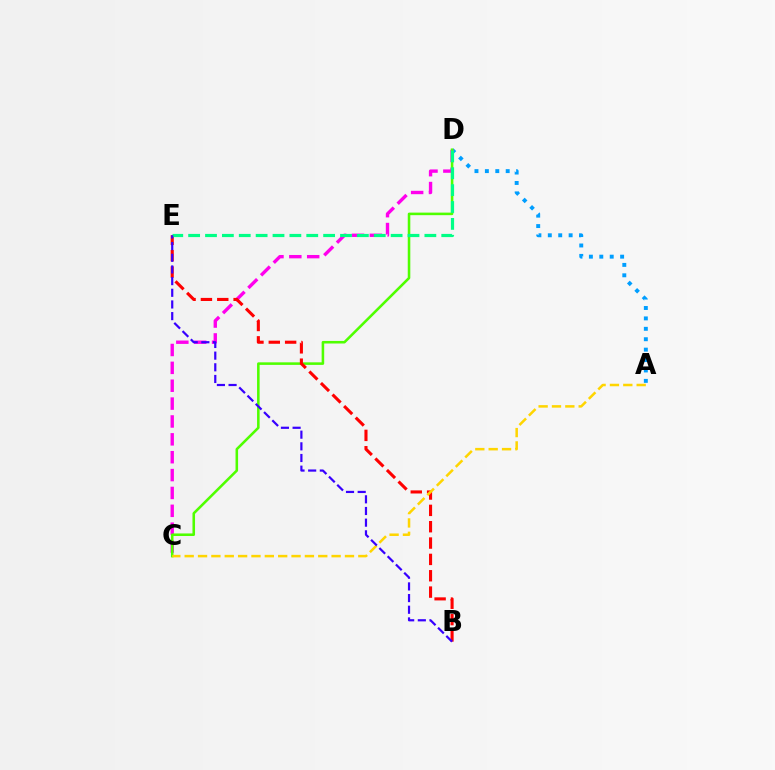{('A', 'D'): [{'color': '#009eff', 'line_style': 'dotted', 'thickness': 2.83}], ('C', 'D'): [{'color': '#ff00ed', 'line_style': 'dashed', 'thickness': 2.43}, {'color': '#4fff00', 'line_style': 'solid', 'thickness': 1.84}], ('B', 'E'): [{'color': '#ff0000', 'line_style': 'dashed', 'thickness': 2.22}, {'color': '#3700ff', 'line_style': 'dashed', 'thickness': 1.58}], ('A', 'C'): [{'color': '#ffd500', 'line_style': 'dashed', 'thickness': 1.81}], ('D', 'E'): [{'color': '#00ff86', 'line_style': 'dashed', 'thickness': 2.29}]}